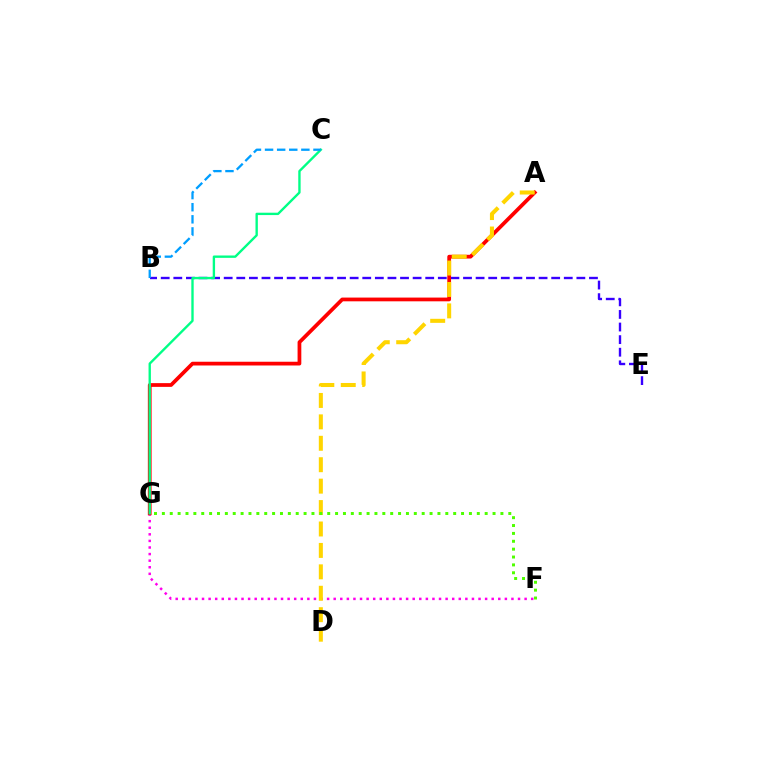{('F', 'G'): [{'color': '#ff00ed', 'line_style': 'dotted', 'thickness': 1.79}, {'color': '#4fff00', 'line_style': 'dotted', 'thickness': 2.14}], ('B', 'E'): [{'color': '#3700ff', 'line_style': 'dashed', 'thickness': 1.71}], ('A', 'G'): [{'color': '#ff0000', 'line_style': 'solid', 'thickness': 2.69}], ('A', 'D'): [{'color': '#ffd500', 'line_style': 'dashed', 'thickness': 2.91}], ('C', 'G'): [{'color': '#00ff86', 'line_style': 'solid', 'thickness': 1.7}], ('B', 'C'): [{'color': '#009eff', 'line_style': 'dashed', 'thickness': 1.64}]}